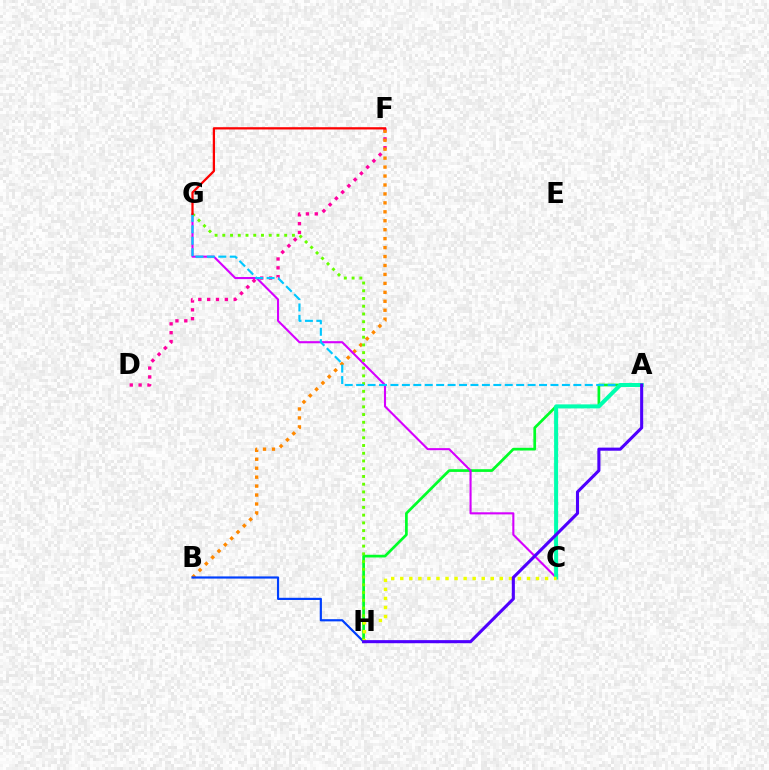{('D', 'F'): [{'color': '#ff00a0', 'line_style': 'dotted', 'thickness': 2.4}], ('B', 'F'): [{'color': '#ff8800', 'line_style': 'dotted', 'thickness': 2.43}], ('A', 'H'): [{'color': '#00ff27', 'line_style': 'solid', 'thickness': 1.95}, {'color': '#4f00ff', 'line_style': 'solid', 'thickness': 2.22}], ('B', 'H'): [{'color': '#003fff', 'line_style': 'solid', 'thickness': 1.57}], ('C', 'G'): [{'color': '#d600ff', 'line_style': 'solid', 'thickness': 1.52}], ('G', 'H'): [{'color': '#66ff00', 'line_style': 'dotted', 'thickness': 2.1}], ('A', 'G'): [{'color': '#00c7ff', 'line_style': 'dashed', 'thickness': 1.55}], ('A', 'C'): [{'color': '#00ffaf', 'line_style': 'solid', 'thickness': 2.89}], ('C', 'H'): [{'color': '#eeff00', 'line_style': 'dotted', 'thickness': 2.46}], ('F', 'G'): [{'color': '#ff0000', 'line_style': 'solid', 'thickness': 1.63}]}